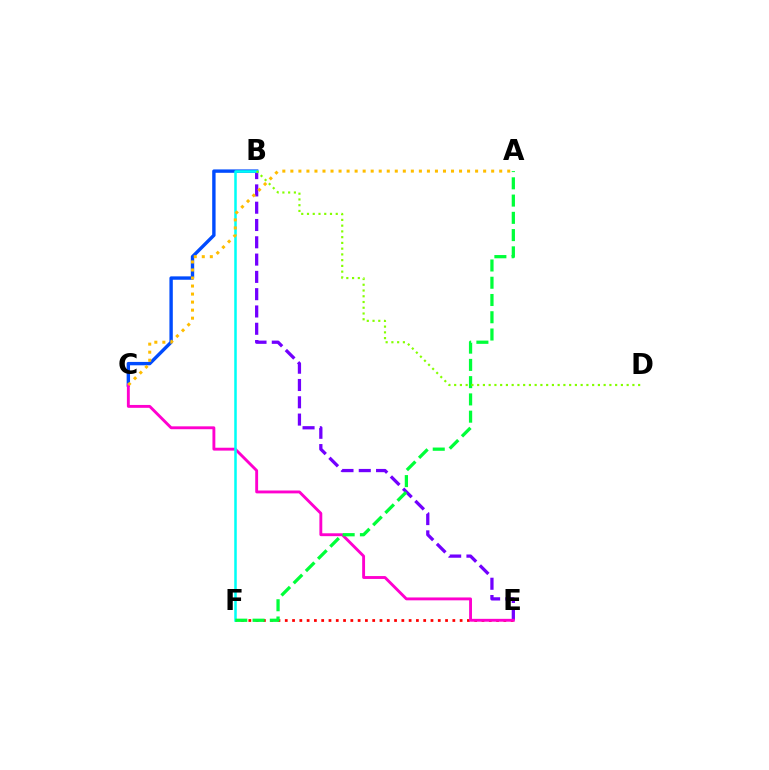{('B', 'C'): [{'color': '#004bff', 'line_style': 'solid', 'thickness': 2.44}], ('B', 'E'): [{'color': '#7200ff', 'line_style': 'dashed', 'thickness': 2.35}], ('E', 'F'): [{'color': '#ff0000', 'line_style': 'dotted', 'thickness': 1.98}], ('C', 'E'): [{'color': '#ff00cf', 'line_style': 'solid', 'thickness': 2.07}], ('B', 'F'): [{'color': '#00fff6', 'line_style': 'solid', 'thickness': 1.82}], ('A', 'C'): [{'color': '#ffbd00', 'line_style': 'dotted', 'thickness': 2.18}], ('A', 'F'): [{'color': '#00ff39', 'line_style': 'dashed', 'thickness': 2.34}], ('B', 'D'): [{'color': '#84ff00', 'line_style': 'dotted', 'thickness': 1.56}]}